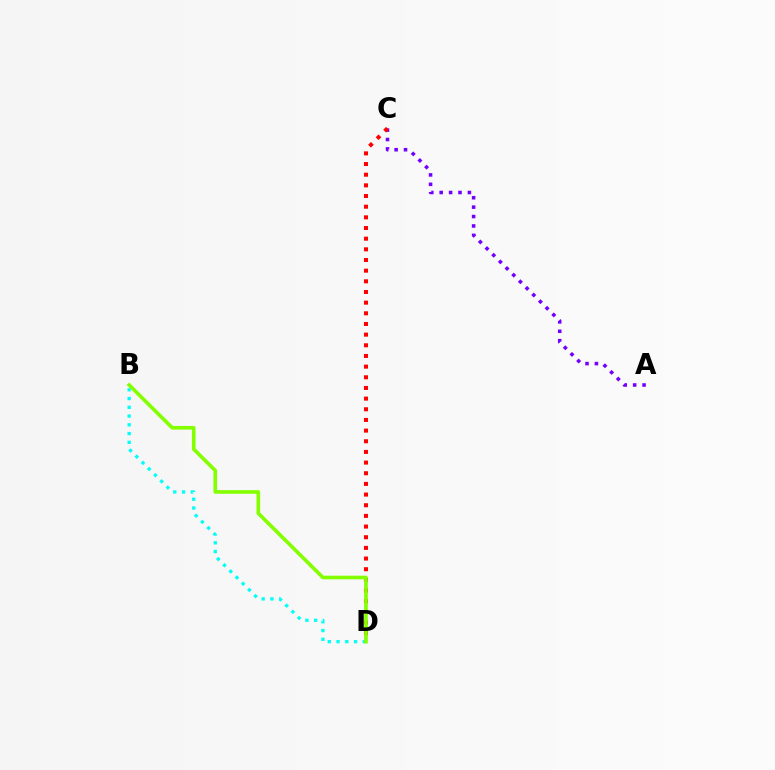{('A', 'C'): [{'color': '#7200ff', 'line_style': 'dotted', 'thickness': 2.56}], ('C', 'D'): [{'color': '#ff0000', 'line_style': 'dotted', 'thickness': 2.9}], ('B', 'D'): [{'color': '#00fff6', 'line_style': 'dotted', 'thickness': 2.38}, {'color': '#84ff00', 'line_style': 'solid', 'thickness': 2.62}]}